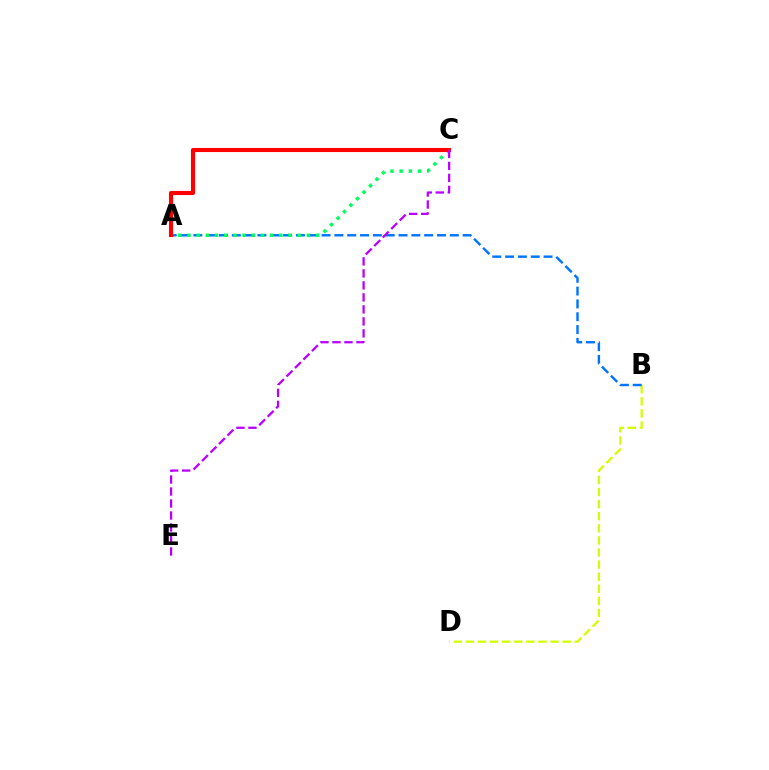{('B', 'D'): [{'color': '#d1ff00', 'line_style': 'dashed', 'thickness': 1.64}], ('A', 'B'): [{'color': '#0074ff', 'line_style': 'dashed', 'thickness': 1.74}], ('A', 'C'): [{'color': '#00ff5c', 'line_style': 'dotted', 'thickness': 2.5}, {'color': '#ff0000', 'line_style': 'solid', 'thickness': 2.96}], ('C', 'E'): [{'color': '#b900ff', 'line_style': 'dashed', 'thickness': 1.63}]}